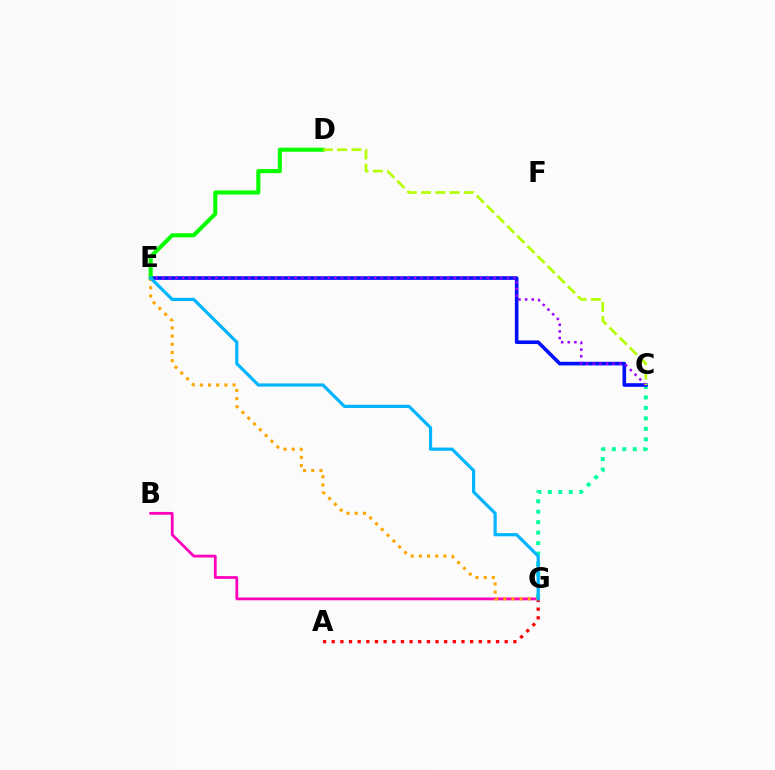{('C', 'G'): [{'color': '#00ff9d', 'line_style': 'dotted', 'thickness': 2.84}], ('C', 'E'): [{'color': '#0010ff', 'line_style': 'solid', 'thickness': 2.61}, {'color': '#9b00ff', 'line_style': 'dotted', 'thickness': 1.8}], ('A', 'G'): [{'color': '#ff0000', 'line_style': 'dotted', 'thickness': 2.35}], ('D', 'E'): [{'color': '#08ff00', 'line_style': 'solid', 'thickness': 2.93}], ('B', 'G'): [{'color': '#ff00bd', 'line_style': 'solid', 'thickness': 2.0}], ('C', 'D'): [{'color': '#b3ff00', 'line_style': 'dashed', 'thickness': 1.94}], ('E', 'G'): [{'color': '#ffa500', 'line_style': 'dotted', 'thickness': 2.22}, {'color': '#00b5ff', 'line_style': 'solid', 'thickness': 2.29}]}